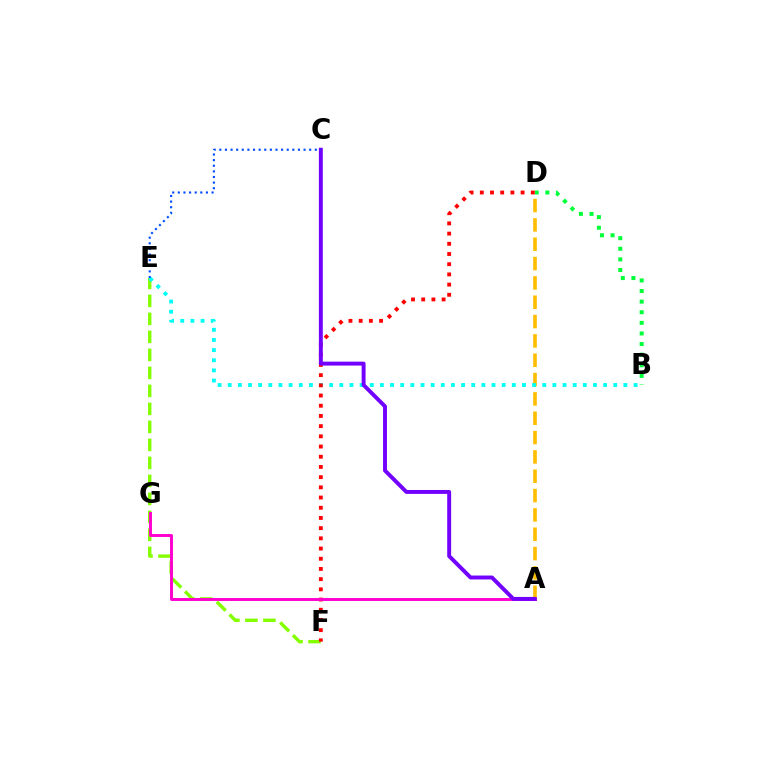{('A', 'D'): [{'color': '#ffbd00', 'line_style': 'dashed', 'thickness': 2.63}], ('E', 'F'): [{'color': '#84ff00', 'line_style': 'dashed', 'thickness': 2.45}], ('B', 'D'): [{'color': '#00ff39', 'line_style': 'dotted', 'thickness': 2.88}], ('B', 'E'): [{'color': '#00fff6', 'line_style': 'dotted', 'thickness': 2.76}], ('D', 'F'): [{'color': '#ff0000', 'line_style': 'dotted', 'thickness': 2.77}], ('A', 'G'): [{'color': '#ff00cf', 'line_style': 'solid', 'thickness': 2.11}], ('A', 'C'): [{'color': '#7200ff', 'line_style': 'solid', 'thickness': 2.82}], ('C', 'E'): [{'color': '#004bff', 'line_style': 'dotted', 'thickness': 1.53}]}